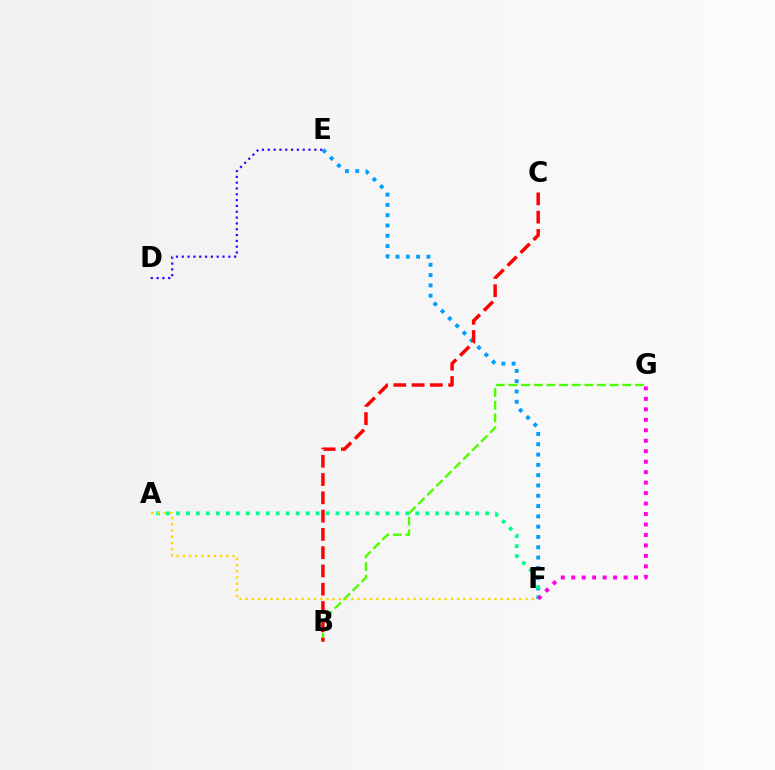{('E', 'F'): [{'color': '#009eff', 'line_style': 'dotted', 'thickness': 2.8}], ('A', 'F'): [{'color': '#00ff86', 'line_style': 'dotted', 'thickness': 2.71}, {'color': '#ffd500', 'line_style': 'dotted', 'thickness': 1.69}], ('B', 'G'): [{'color': '#4fff00', 'line_style': 'dashed', 'thickness': 1.72}], ('B', 'C'): [{'color': '#ff0000', 'line_style': 'dashed', 'thickness': 2.48}], ('D', 'E'): [{'color': '#3700ff', 'line_style': 'dotted', 'thickness': 1.58}], ('F', 'G'): [{'color': '#ff00ed', 'line_style': 'dotted', 'thickness': 2.84}]}